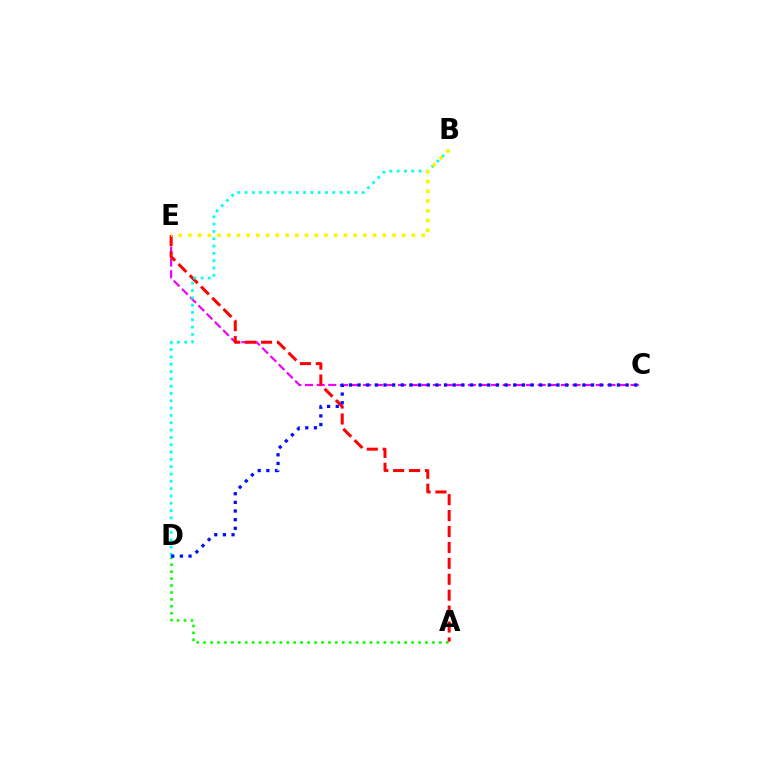{('C', 'E'): [{'color': '#ee00ff', 'line_style': 'dashed', 'thickness': 1.58}], ('A', 'D'): [{'color': '#08ff00', 'line_style': 'dotted', 'thickness': 1.88}], ('A', 'E'): [{'color': '#ff0000', 'line_style': 'dashed', 'thickness': 2.16}], ('B', 'D'): [{'color': '#00fff6', 'line_style': 'dotted', 'thickness': 1.99}], ('B', 'E'): [{'color': '#fcf500', 'line_style': 'dotted', 'thickness': 2.64}], ('C', 'D'): [{'color': '#0010ff', 'line_style': 'dotted', 'thickness': 2.35}]}